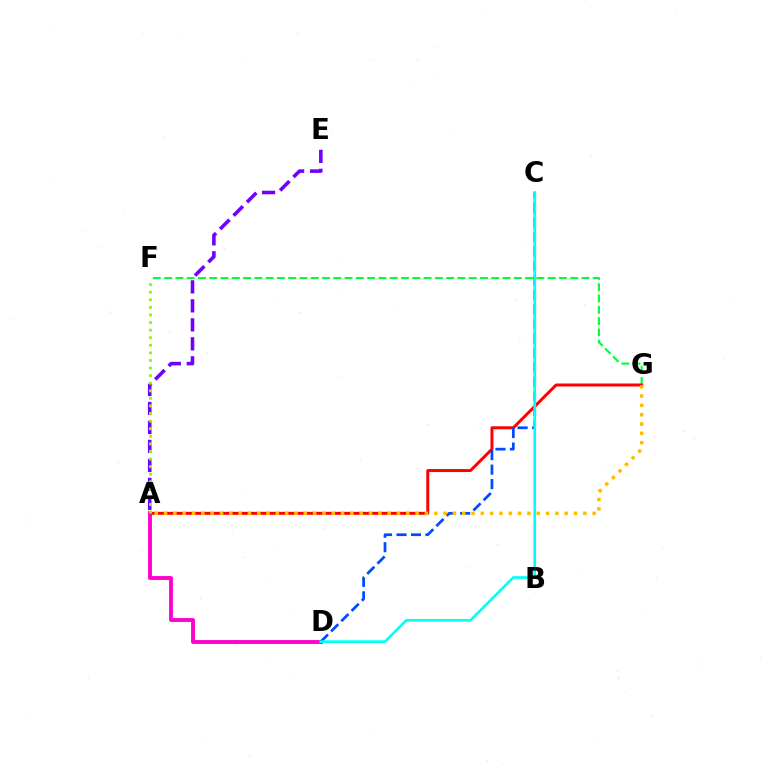{('F', 'G'): [{'color': '#00ff39', 'line_style': 'dashed', 'thickness': 1.53}], ('A', 'E'): [{'color': '#7200ff', 'line_style': 'dashed', 'thickness': 2.58}], ('A', 'G'): [{'color': '#ff0000', 'line_style': 'solid', 'thickness': 2.14}, {'color': '#ffbd00', 'line_style': 'dotted', 'thickness': 2.53}], ('A', 'D'): [{'color': '#ff00cf', 'line_style': 'solid', 'thickness': 2.79}], ('A', 'F'): [{'color': '#84ff00', 'line_style': 'dotted', 'thickness': 2.06}], ('C', 'D'): [{'color': '#004bff', 'line_style': 'dashed', 'thickness': 1.97}, {'color': '#00fff6', 'line_style': 'solid', 'thickness': 1.93}]}